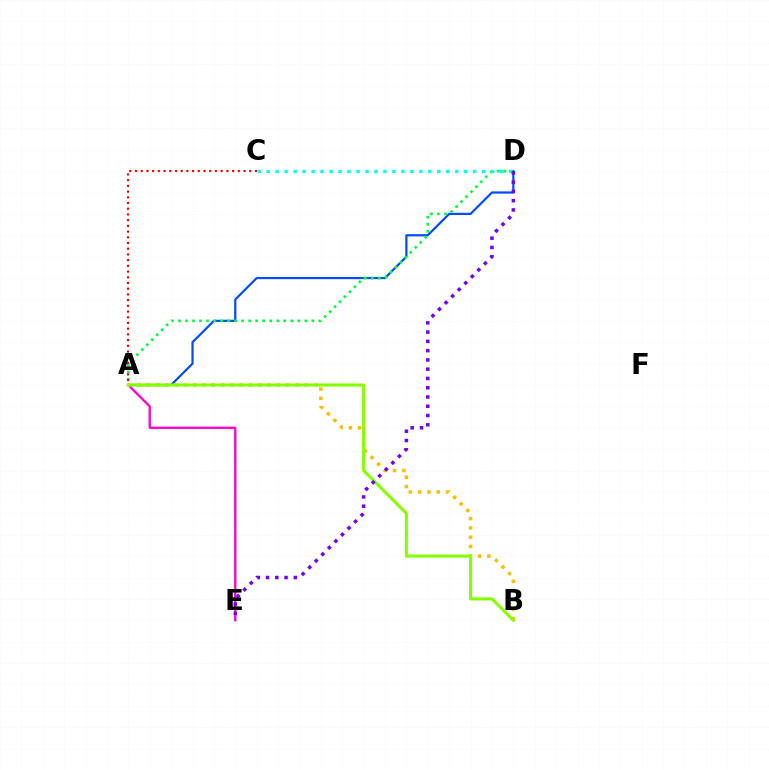{('A', 'D'): [{'color': '#004bff', 'line_style': 'solid', 'thickness': 1.59}, {'color': '#00ff39', 'line_style': 'dotted', 'thickness': 1.91}], ('A', 'E'): [{'color': '#ff00cf', 'line_style': 'solid', 'thickness': 1.67}], ('A', 'C'): [{'color': '#ff0000', 'line_style': 'dotted', 'thickness': 1.55}], ('A', 'B'): [{'color': '#ffbd00', 'line_style': 'dotted', 'thickness': 2.53}, {'color': '#84ff00', 'line_style': 'solid', 'thickness': 2.2}], ('C', 'D'): [{'color': '#00fff6', 'line_style': 'dotted', 'thickness': 2.44}], ('D', 'E'): [{'color': '#7200ff', 'line_style': 'dotted', 'thickness': 2.52}]}